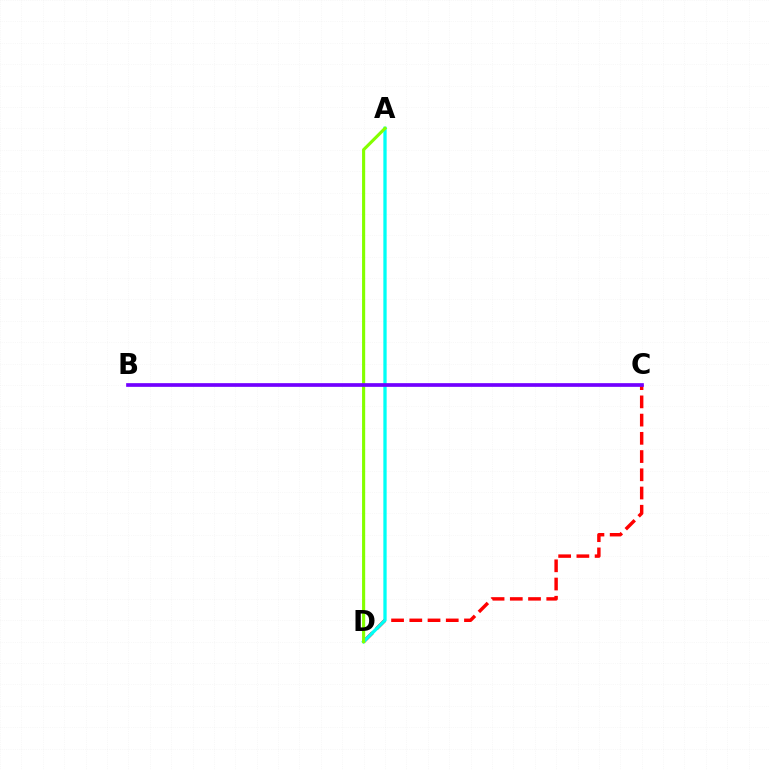{('C', 'D'): [{'color': '#ff0000', 'line_style': 'dashed', 'thickness': 2.48}], ('A', 'D'): [{'color': '#00fff6', 'line_style': 'solid', 'thickness': 2.38}, {'color': '#84ff00', 'line_style': 'solid', 'thickness': 2.25}], ('B', 'C'): [{'color': '#7200ff', 'line_style': 'solid', 'thickness': 2.65}]}